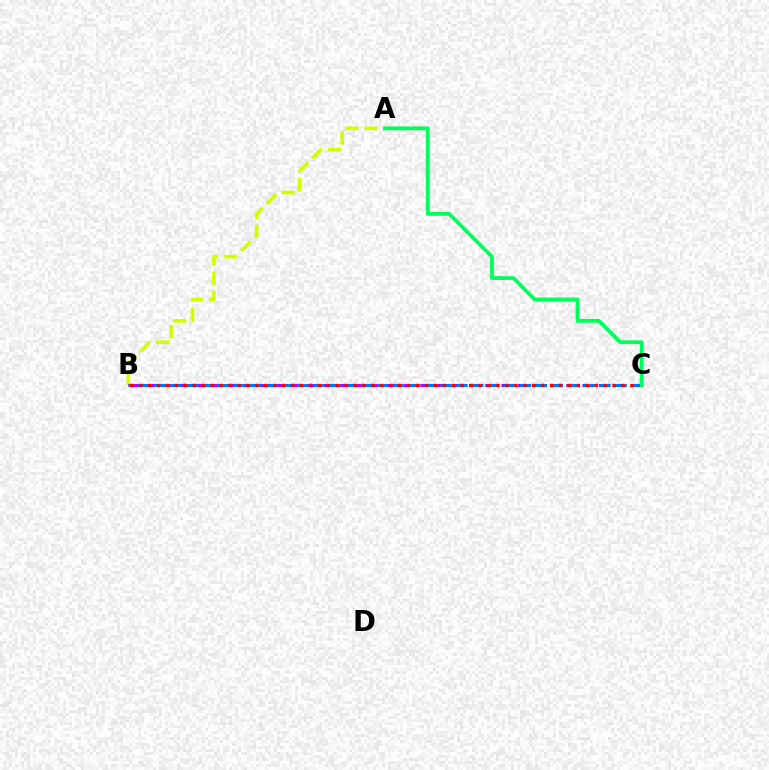{('A', 'B'): [{'color': '#d1ff00', 'line_style': 'dashed', 'thickness': 2.61}], ('B', 'C'): [{'color': '#b900ff', 'line_style': 'dashed', 'thickness': 2.2}, {'color': '#0074ff', 'line_style': 'dashed', 'thickness': 2.16}, {'color': '#ff0000', 'line_style': 'dotted', 'thickness': 2.43}], ('A', 'C'): [{'color': '#00ff5c', 'line_style': 'solid', 'thickness': 2.72}]}